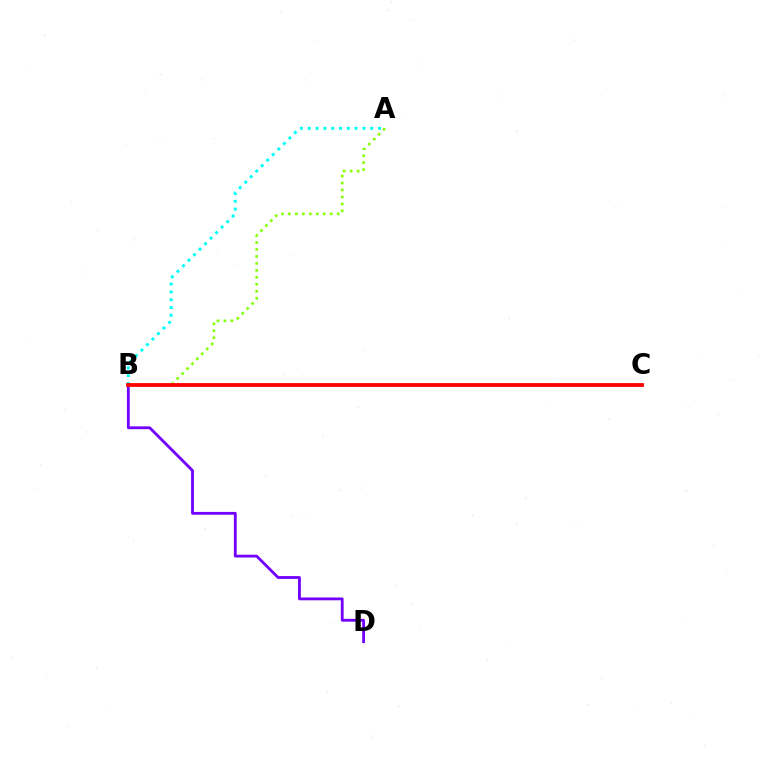{('A', 'B'): [{'color': '#84ff00', 'line_style': 'dotted', 'thickness': 1.89}, {'color': '#00fff6', 'line_style': 'dotted', 'thickness': 2.12}], ('B', 'D'): [{'color': '#7200ff', 'line_style': 'solid', 'thickness': 2.03}], ('B', 'C'): [{'color': '#ff0000', 'line_style': 'solid', 'thickness': 2.73}]}